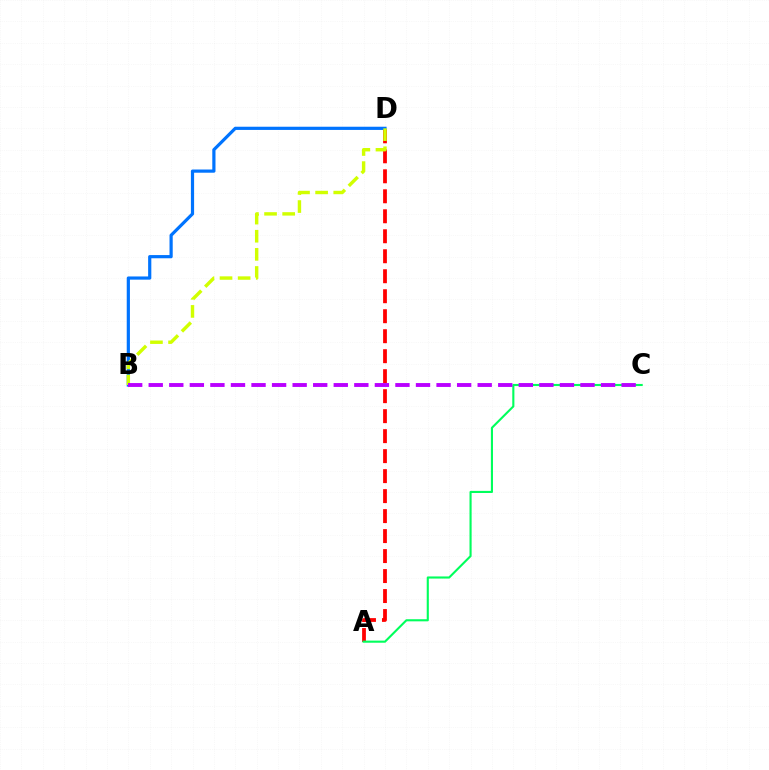{('A', 'D'): [{'color': '#ff0000', 'line_style': 'dashed', 'thickness': 2.72}], ('B', 'D'): [{'color': '#0074ff', 'line_style': 'solid', 'thickness': 2.3}, {'color': '#d1ff00', 'line_style': 'dashed', 'thickness': 2.46}], ('A', 'C'): [{'color': '#00ff5c', 'line_style': 'solid', 'thickness': 1.52}], ('B', 'C'): [{'color': '#b900ff', 'line_style': 'dashed', 'thickness': 2.79}]}